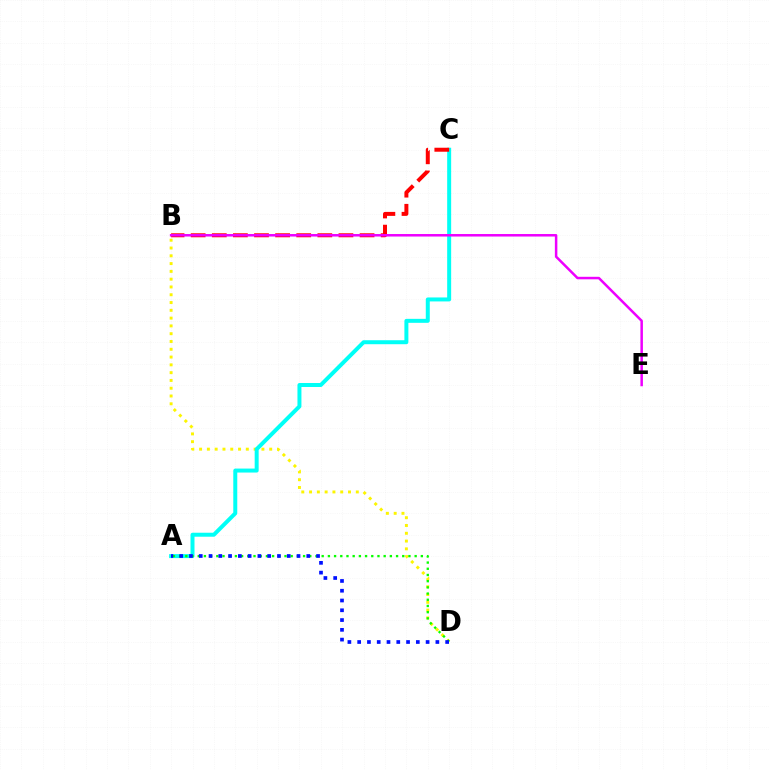{('B', 'D'): [{'color': '#fcf500', 'line_style': 'dotted', 'thickness': 2.12}], ('A', 'C'): [{'color': '#00fff6', 'line_style': 'solid', 'thickness': 2.87}], ('B', 'C'): [{'color': '#ff0000', 'line_style': 'dashed', 'thickness': 2.87}], ('A', 'D'): [{'color': '#08ff00', 'line_style': 'dotted', 'thickness': 1.68}, {'color': '#0010ff', 'line_style': 'dotted', 'thickness': 2.66}], ('B', 'E'): [{'color': '#ee00ff', 'line_style': 'solid', 'thickness': 1.81}]}